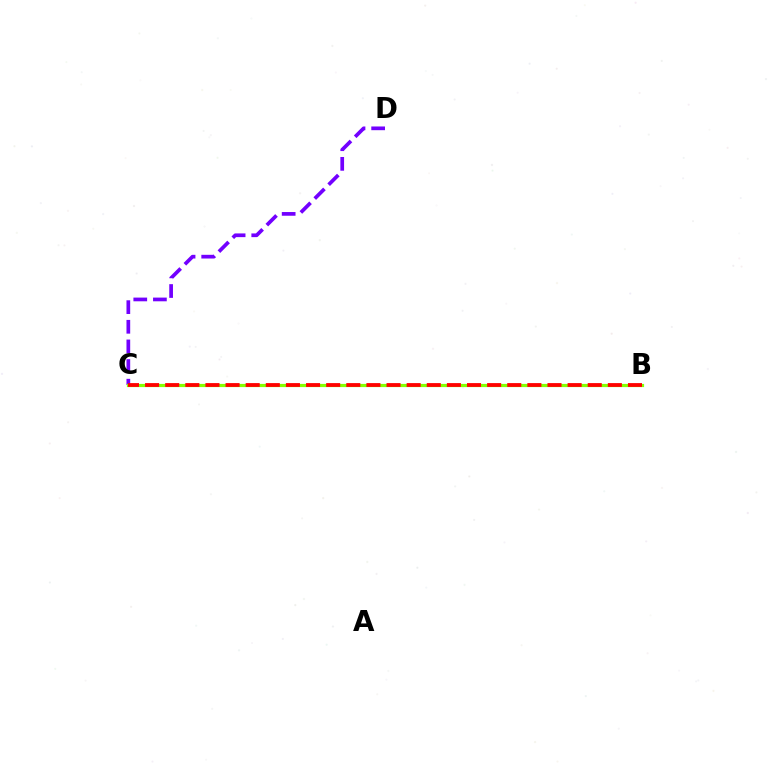{('C', 'D'): [{'color': '#7200ff', 'line_style': 'dashed', 'thickness': 2.67}], ('B', 'C'): [{'color': '#00fff6', 'line_style': 'dashed', 'thickness': 2.08}, {'color': '#84ff00', 'line_style': 'solid', 'thickness': 2.31}, {'color': '#ff0000', 'line_style': 'dashed', 'thickness': 2.73}]}